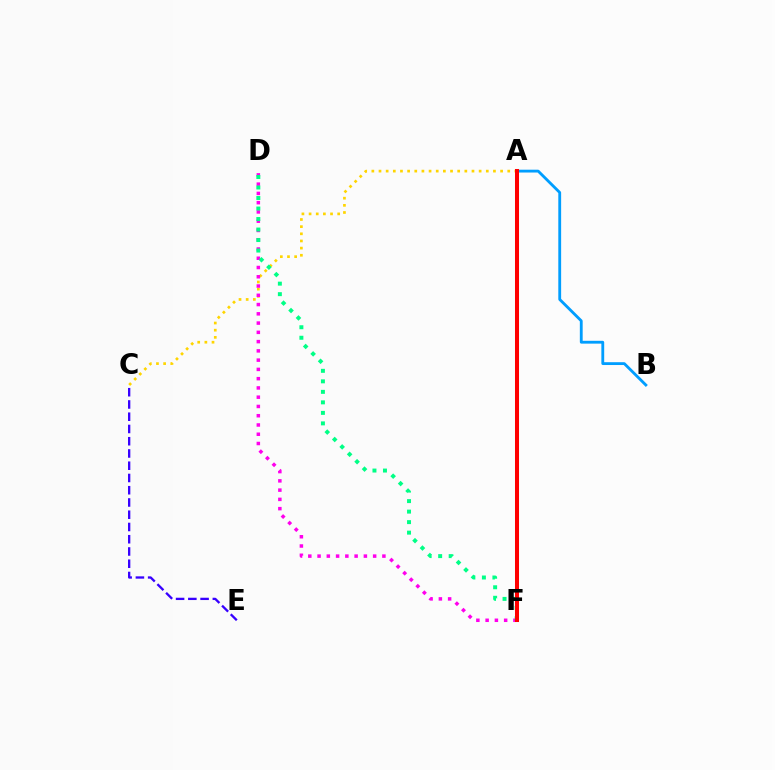{('C', 'E'): [{'color': '#3700ff', 'line_style': 'dashed', 'thickness': 1.66}], ('A', 'C'): [{'color': '#ffd500', 'line_style': 'dotted', 'thickness': 1.94}], ('D', 'F'): [{'color': '#ff00ed', 'line_style': 'dotted', 'thickness': 2.52}, {'color': '#00ff86', 'line_style': 'dotted', 'thickness': 2.86}], ('A', 'B'): [{'color': '#009eff', 'line_style': 'solid', 'thickness': 2.04}], ('A', 'F'): [{'color': '#4fff00', 'line_style': 'dashed', 'thickness': 2.09}, {'color': '#ff0000', 'line_style': 'solid', 'thickness': 2.9}]}